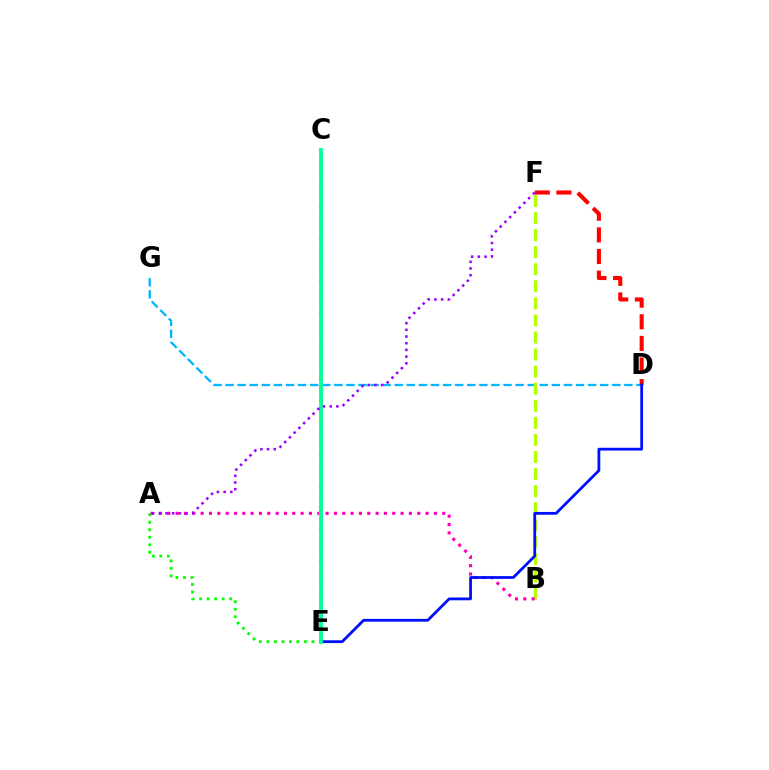{('A', 'E'): [{'color': '#08ff00', 'line_style': 'dotted', 'thickness': 2.04}], ('D', 'G'): [{'color': '#00b5ff', 'line_style': 'dashed', 'thickness': 1.64}], ('B', 'F'): [{'color': '#b3ff00', 'line_style': 'dashed', 'thickness': 2.32}], ('A', 'B'): [{'color': '#ff00bd', 'line_style': 'dotted', 'thickness': 2.26}], ('D', 'F'): [{'color': '#ff0000', 'line_style': 'dashed', 'thickness': 2.94}], ('C', 'E'): [{'color': '#ffa500', 'line_style': 'dotted', 'thickness': 2.93}, {'color': '#00ff9d', 'line_style': 'solid', 'thickness': 2.73}], ('D', 'E'): [{'color': '#0010ff', 'line_style': 'solid', 'thickness': 2.01}], ('A', 'F'): [{'color': '#9b00ff', 'line_style': 'dotted', 'thickness': 1.82}]}